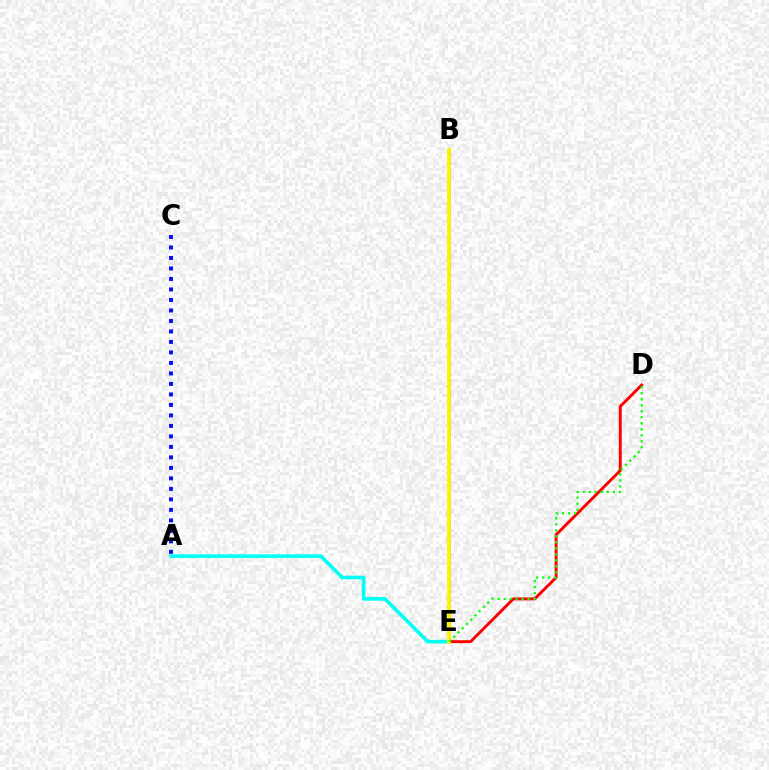{('B', 'E'): [{'color': '#ee00ff', 'line_style': 'solid', 'thickness': 2.01}, {'color': '#fcf500', 'line_style': 'solid', 'thickness': 2.76}], ('A', 'E'): [{'color': '#00fff6', 'line_style': 'solid', 'thickness': 2.6}], ('D', 'E'): [{'color': '#ff0000', 'line_style': 'solid', 'thickness': 2.1}, {'color': '#08ff00', 'line_style': 'dotted', 'thickness': 1.63}], ('A', 'C'): [{'color': '#0010ff', 'line_style': 'dotted', 'thickness': 2.85}]}